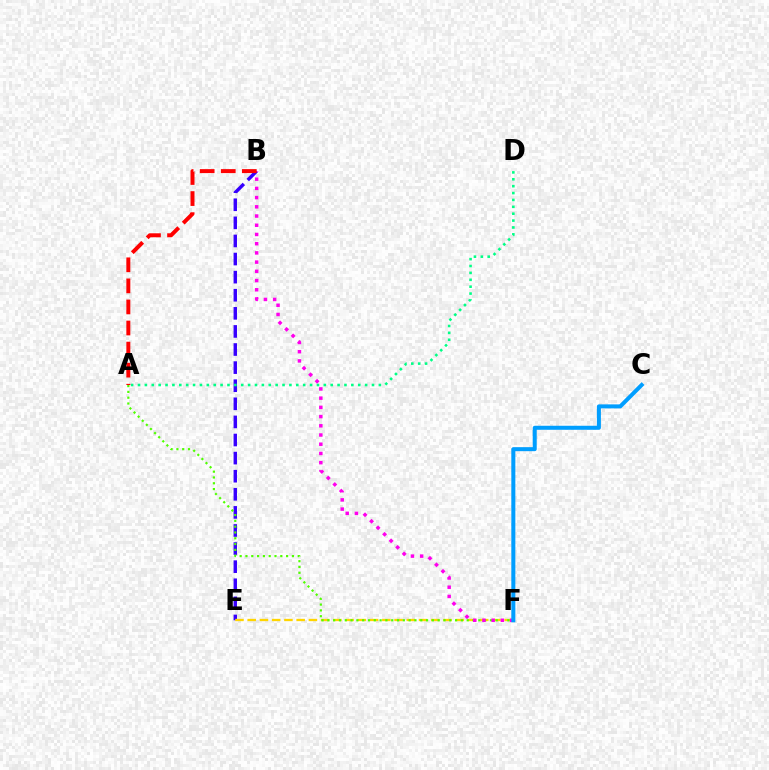{('B', 'E'): [{'color': '#3700ff', 'line_style': 'dashed', 'thickness': 2.46}], ('A', 'D'): [{'color': '#00ff86', 'line_style': 'dotted', 'thickness': 1.87}], ('E', 'F'): [{'color': '#ffd500', 'line_style': 'dashed', 'thickness': 1.66}], ('A', 'F'): [{'color': '#4fff00', 'line_style': 'dotted', 'thickness': 1.58}], ('B', 'F'): [{'color': '#ff00ed', 'line_style': 'dotted', 'thickness': 2.5}], ('C', 'F'): [{'color': '#009eff', 'line_style': 'solid', 'thickness': 2.89}], ('A', 'B'): [{'color': '#ff0000', 'line_style': 'dashed', 'thickness': 2.86}]}